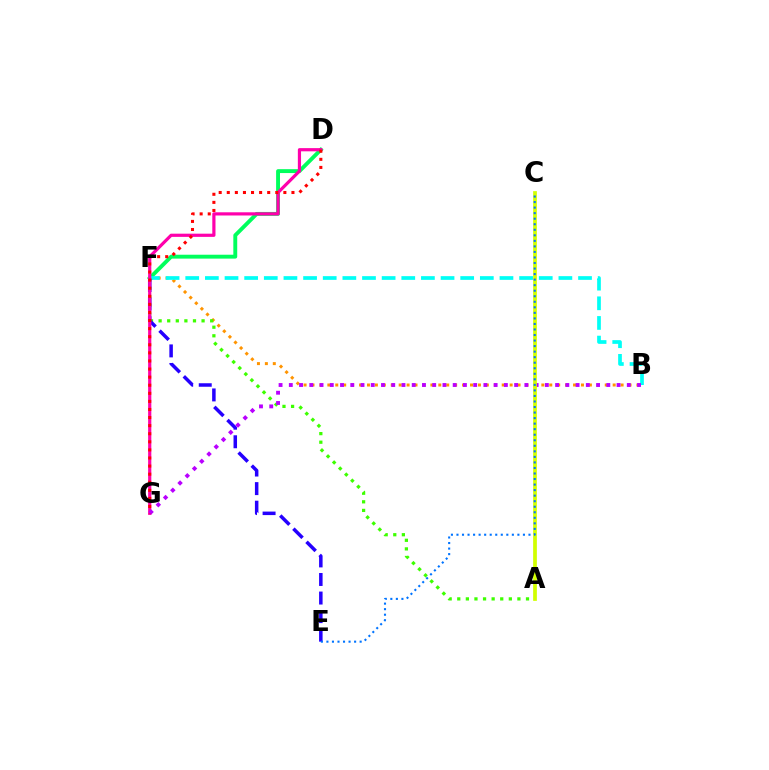{('B', 'F'): [{'color': '#ff9400', 'line_style': 'dotted', 'thickness': 2.15}, {'color': '#00fff6', 'line_style': 'dashed', 'thickness': 2.67}], ('D', 'F'): [{'color': '#00ff5c', 'line_style': 'solid', 'thickness': 2.8}], ('A', 'F'): [{'color': '#3dff00', 'line_style': 'dotted', 'thickness': 2.33}], ('E', 'F'): [{'color': '#2500ff', 'line_style': 'dashed', 'thickness': 2.52}], ('D', 'G'): [{'color': '#ff00ac', 'line_style': 'solid', 'thickness': 2.3}, {'color': '#ff0000', 'line_style': 'dotted', 'thickness': 2.2}], ('B', 'G'): [{'color': '#b900ff', 'line_style': 'dotted', 'thickness': 2.78}], ('A', 'C'): [{'color': '#d1ff00', 'line_style': 'solid', 'thickness': 2.68}], ('C', 'E'): [{'color': '#0074ff', 'line_style': 'dotted', 'thickness': 1.5}]}